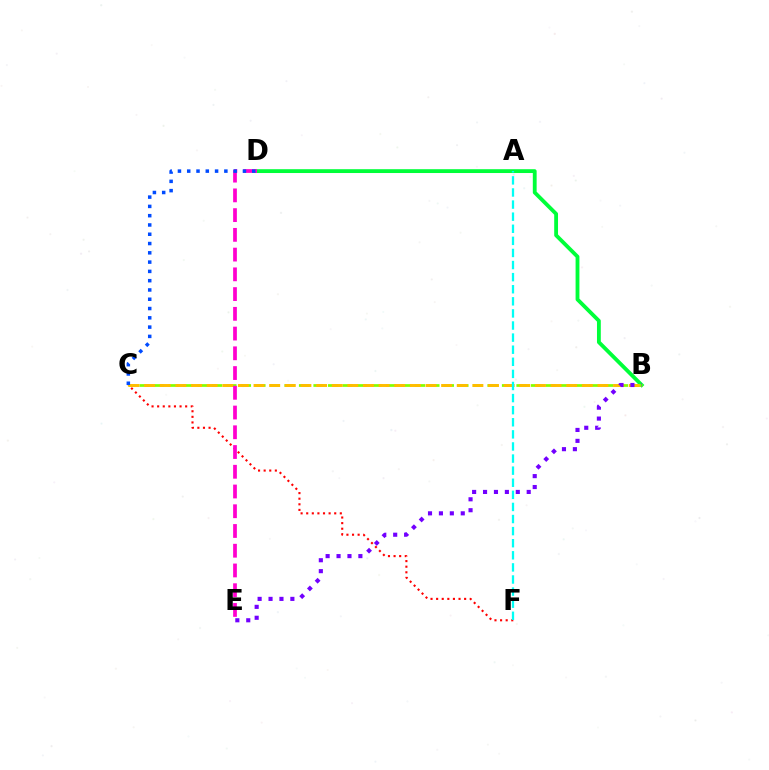{('B', 'D'): [{'color': '#00ff39', 'line_style': 'solid', 'thickness': 2.75}], ('C', 'F'): [{'color': '#ff0000', 'line_style': 'dotted', 'thickness': 1.52}], ('B', 'C'): [{'color': '#84ff00', 'line_style': 'dashed', 'thickness': 1.97}, {'color': '#ffbd00', 'line_style': 'dashed', 'thickness': 2.12}], ('B', 'E'): [{'color': '#7200ff', 'line_style': 'dotted', 'thickness': 2.97}], ('A', 'F'): [{'color': '#00fff6', 'line_style': 'dashed', 'thickness': 1.64}], ('D', 'E'): [{'color': '#ff00cf', 'line_style': 'dashed', 'thickness': 2.68}], ('C', 'D'): [{'color': '#004bff', 'line_style': 'dotted', 'thickness': 2.52}]}